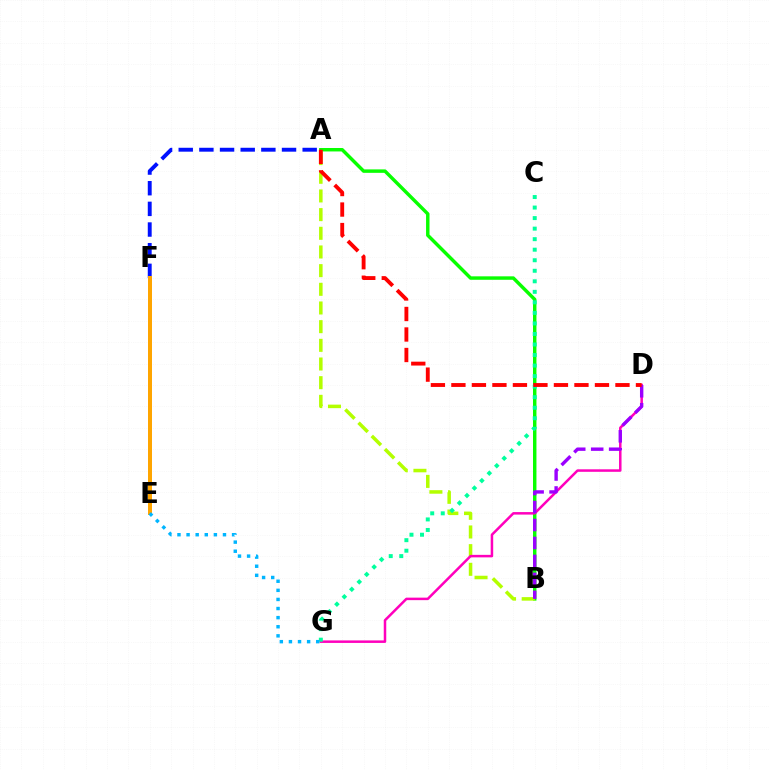{('A', 'B'): [{'color': '#08ff00', 'line_style': 'solid', 'thickness': 2.48}, {'color': '#b3ff00', 'line_style': 'dashed', 'thickness': 2.54}], ('A', 'F'): [{'color': '#0010ff', 'line_style': 'dashed', 'thickness': 2.81}], ('D', 'G'): [{'color': '#ff00bd', 'line_style': 'solid', 'thickness': 1.81}], ('C', 'G'): [{'color': '#00ff9d', 'line_style': 'dotted', 'thickness': 2.86}], ('B', 'D'): [{'color': '#9b00ff', 'line_style': 'dashed', 'thickness': 2.44}], ('E', 'F'): [{'color': '#ffa500', 'line_style': 'solid', 'thickness': 2.88}], ('A', 'D'): [{'color': '#ff0000', 'line_style': 'dashed', 'thickness': 2.79}], ('E', 'G'): [{'color': '#00b5ff', 'line_style': 'dotted', 'thickness': 2.47}]}